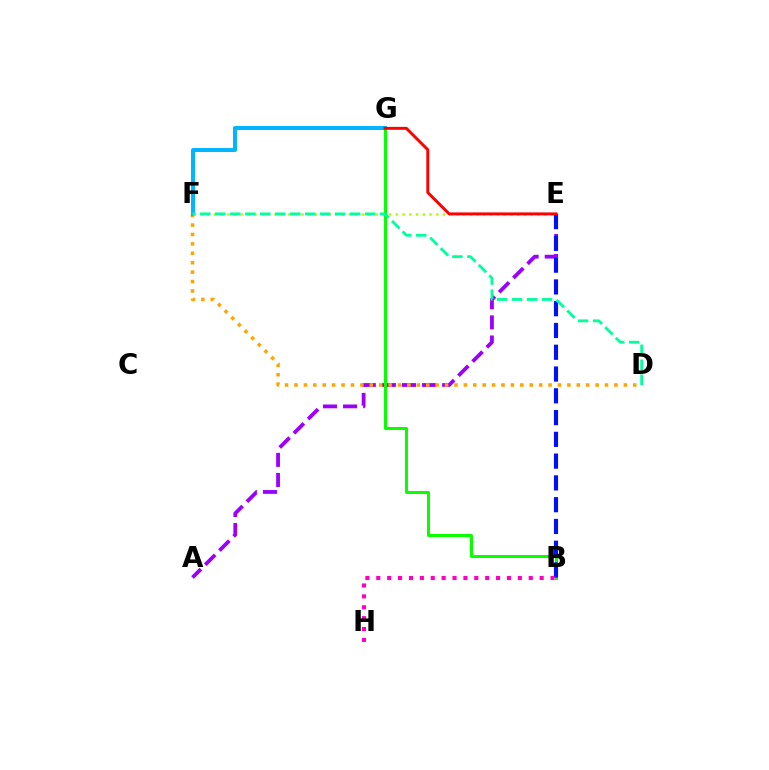{('A', 'E'): [{'color': '#9b00ff', 'line_style': 'dashed', 'thickness': 2.73}], ('D', 'F'): [{'color': '#ffa500', 'line_style': 'dotted', 'thickness': 2.56}, {'color': '#00ff9d', 'line_style': 'dashed', 'thickness': 2.04}], ('F', 'G'): [{'color': '#00b5ff', 'line_style': 'solid', 'thickness': 2.86}], ('B', 'G'): [{'color': '#08ff00', 'line_style': 'solid', 'thickness': 2.17}], ('B', 'E'): [{'color': '#0010ff', 'line_style': 'dashed', 'thickness': 2.96}], ('E', 'F'): [{'color': '#b3ff00', 'line_style': 'dotted', 'thickness': 1.83}], ('B', 'H'): [{'color': '#ff00bd', 'line_style': 'dotted', 'thickness': 2.96}], ('E', 'G'): [{'color': '#ff0000', 'line_style': 'solid', 'thickness': 2.12}]}